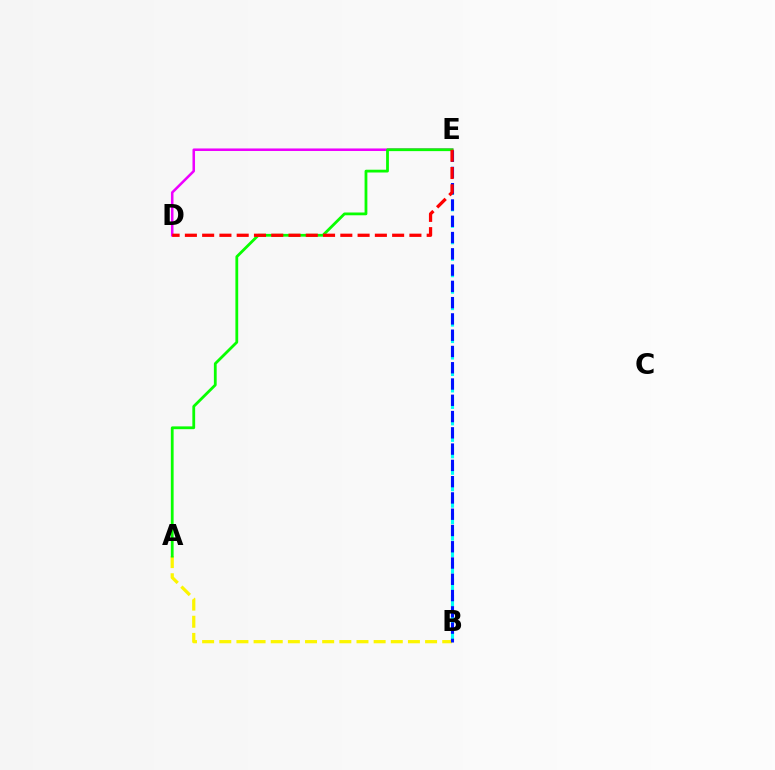{('B', 'E'): [{'color': '#00fff6', 'line_style': 'dashed', 'thickness': 2.24}, {'color': '#0010ff', 'line_style': 'dashed', 'thickness': 2.21}], ('A', 'B'): [{'color': '#fcf500', 'line_style': 'dashed', 'thickness': 2.33}], ('D', 'E'): [{'color': '#ee00ff', 'line_style': 'solid', 'thickness': 1.82}, {'color': '#ff0000', 'line_style': 'dashed', 'thickness': 2.35}], ('A', 'E'): [{'color': '#08ff00', 'line_style': 'solid', 'thickness': 2.01}]}